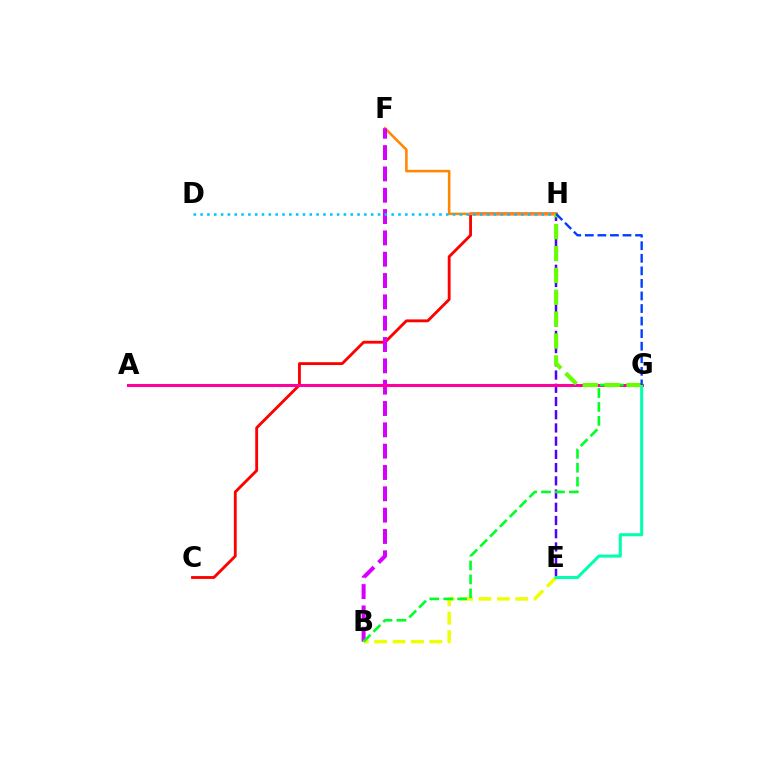{('C', 'H'): [{'color': '#ff0000', 'line_style': 'solid', 'thickness': 2.05}], ('F', 'H'): [{'color': '#ff8800', 'line_style': 'solid', 'thickness': 1.84}], ('B', 'F'): [{'color': '#d600ff', 'line_style': 'dashed', 'thickness': 2.9}], ('E', 'H'): [{'color': '#4f00ff', 'line_style': 'dashed', 'thickness': 1.8}], ('B', 'E'): [{'color': '#eeff00', 'line_style': 'dashed', 'thickness': 2.5}], ('A', 'G'): [{'color': '#ff00a0', 'line_style': 'solid', 'thickness': 2.2}], ('B', 'G'): [{'color': '#00ff27', 'line_style': 'dashed', 'thickness': 1.89}], ('D', 'H'): [{'color': '#00c7ff', 'line_style': 'dotted', 'thickness': 1.85}], ('E', 'G'): [{'color': '#00ffaf', 'line_style': 'solid', 'thickness': 2.19}], ('G', 'H'): [{'color': '#66ff00', 'line_style': 'dashed', 'thickness': 2.97}, {'color': '#003fff', 'line_style': 'dashed', 'thickness': 1.71}]}